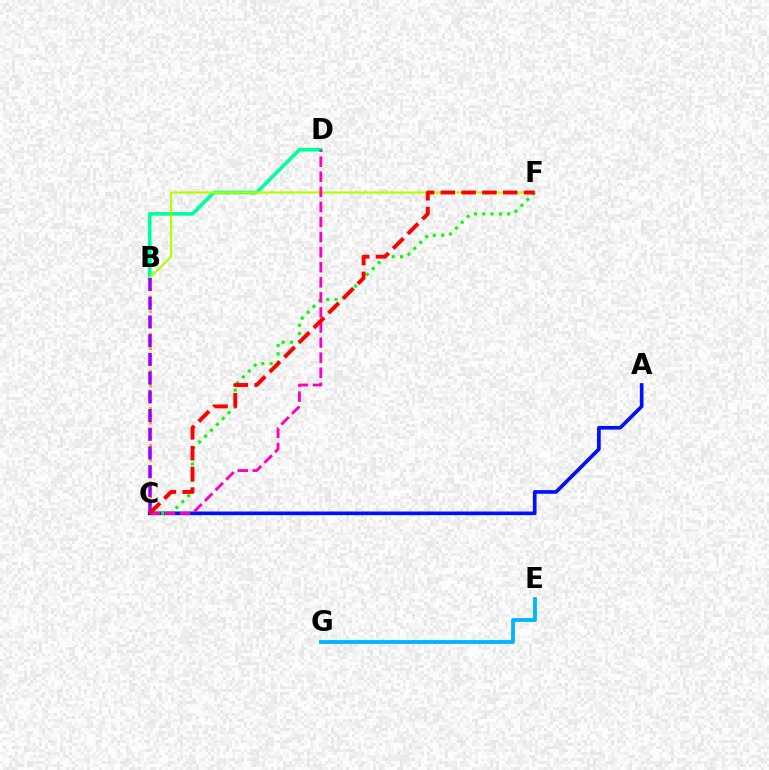{('B', 'D'): [{'color': '#00ff9d', 'line_style': 'solid', 'thickness': 2.64}], ('E', 'G'): [{'color': '#00b5ff', 'line_style': 'solid', 'thickness': 2.74}], ('A', 'C'): [{'color': '#0010ff', 'line_style': 'solid', 'thickness': 2.63}], ('B', 'F'): [{'color': '#b3ff00', 'line_style': 'solid', 'thickness': 1.56}], ('B', 'C'): [{'color': '#ffa500', 'line_style': 'dotted', 'thickness': 2.02}, {'color': '#9b00ff', 'line_style': 'dashed', 'thickness': 2.54}], ('C', 'F'): [{'color': '#08ff00', 'line_style': 'dotted', 'thickness': 2.26}, {'color': '#ff0000', 'line_style': 'dashed', 'thickness': 2.82}], ('C', 'D'): [{'color': '#ff00bd', 'line_style': 'dashed', 'thickness': 2.05}]}